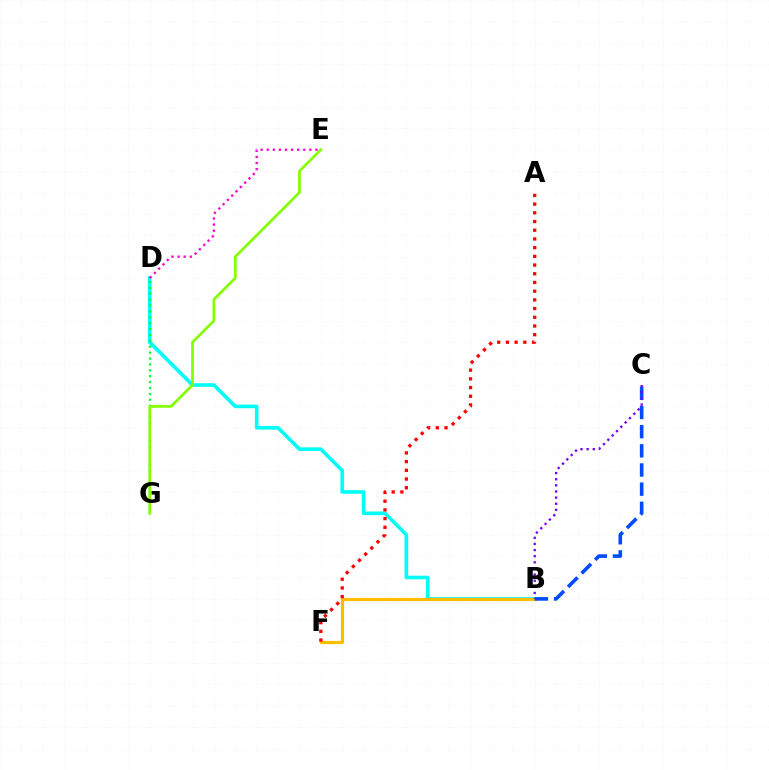{('B', 'D'): [{'color': '#00fff6', 'line_style': 'solid', 'thickness': 2.61}], ('B', 'F'): [{'color': '#ffbd00', 'line_style': 'solid', 'thickness': 2.29}], ('D', 'E'): [{'color': '#ff00cf', 'line_style': 'dotted', 'thickness': 1.66}], ('B', 'C'): [{'color': '#004bff', 'line_style': 'dashed', 'thickness': 2.6}, {'color': '#7200ff', 'line_style': 'dotted', 'thickness': 1.67}], ('A', 'F'): [{'color': '#ff0000', 'line_style': 'dotted', 'thickness': 2.37}], ('D', 'G'): [{'color': '#00ff39', 'line_style': 'dotted', 'thickness': 1.6}], ('E', 'G'): [{'color': '#84ff00', 'line_style': 'solid', 'thickness': 1.96}]}